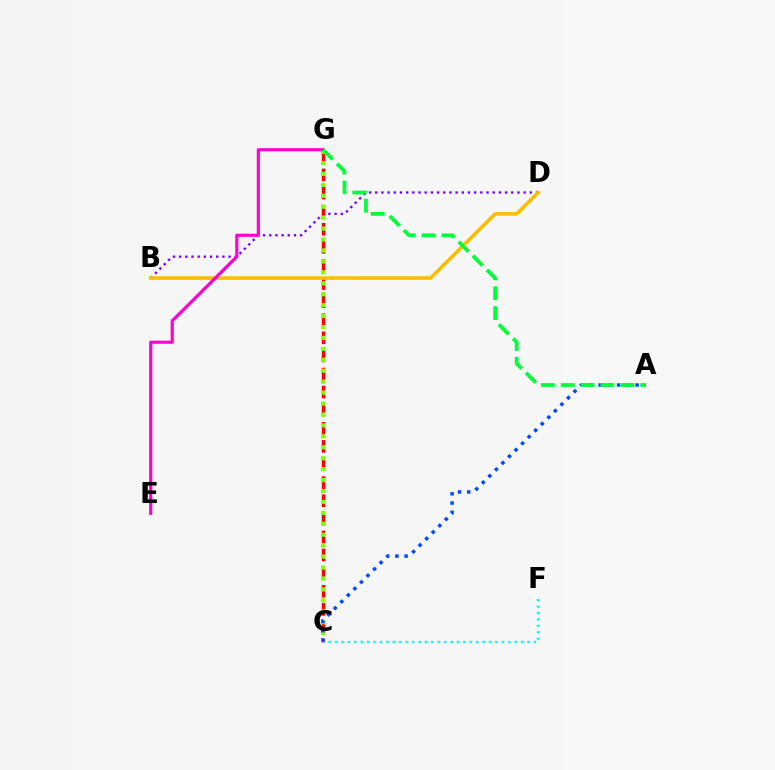{('B', 'D'): [{'color': '#7200ff', 'line_style': 'dotted', 'thickness': 1.68}, {'color': '#ffbd00', 'line_style': 'solid', 'thickness': 2.58}], ('C', 'G'): [{'color': '#ff0000', 'line_style': 'dashed', 'thickness': 2.46}, {'color': '#84ff00', 'line_style': 'dotted', 'thickness': 2.97}], ('C', 'F'): [{'color': '#00fff6', 'line_style': 'dotted', 'thickness': 1.74}], ('A', 'C'): [{'color': '#004bff', 'line_style': 'dotted', 'thickness': 2.51}], ('E', 'G'): [{'color': '#ff00cf', 'line_style': 'solid', 'thickness': 2.26}], ('A', 'G'): [{'color': '#00ff39', 'line_style': 'dashed', 'thickness': 2.7}]}